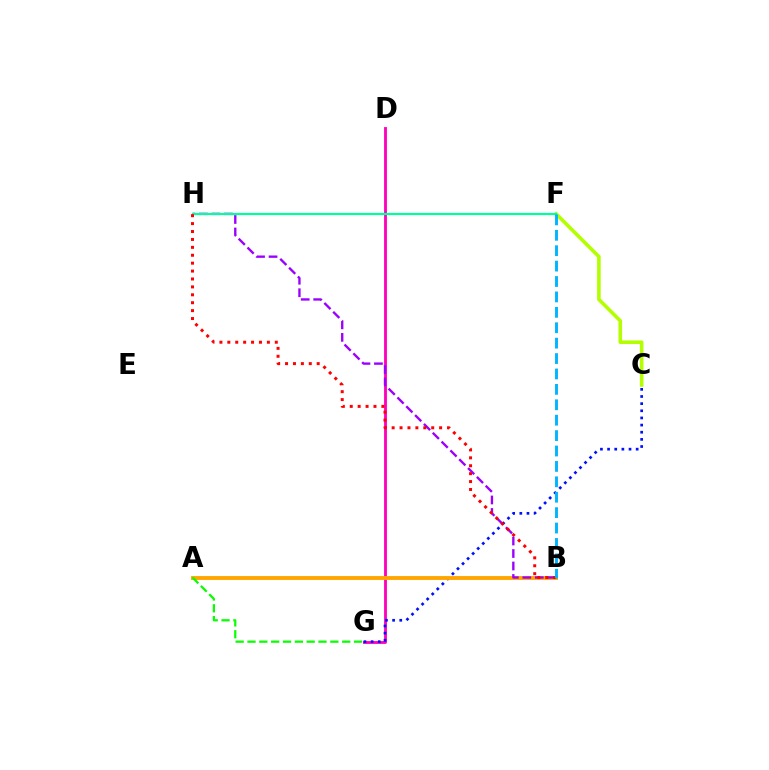{('D', 'G'): [{'color': '#ff00bd', 'line_style': 'solid', 'thickness': 2.05}], ('C', 'G'): [{'color': '#0010ff', 'line_style': 'dotted', 'thickness': 1.94}], ('A', 'B'): [{'color': '#ffa500', 'line_style': 'solid', 'thickness': 2.79}], ('B', 'H'): [{'color': '#9b00ff', 'line_style': 'dashed', 'thickness': 1.7}, {'color': '#ff0000', 'line_style': 'dotted', 'thickness': 2.15}], ('C', 'F'): [{'color': '#b3ff00', 'line_style': 'solid', 'thickness': 2.58}], ('F', 'H'): [{'color': '#00ff9d', 'line_style': 'solid', 'thickness': 1.57}], ('A', 'G'): [{'color': '#08ff00', 'line_style': 'dashed', 'thickness': 1.61}], ('B', 'F'): [{'color': '#00b5ff', 'line_style': 'dashed', 'thickness': 2.09}]}